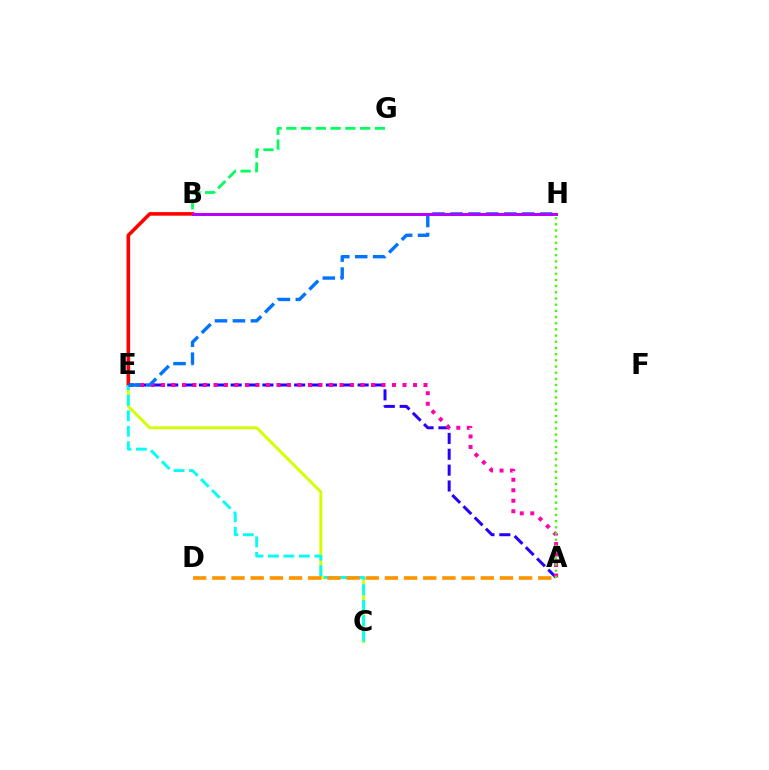{('C', 'E'): [{'color': '#d1ff00', 'line_style': 'solid', 'thickness': 2.09}, {'color': '#00fff6', 'line_style': 'dashed', 'thickness': 2.1}], ('B', 'G'): [{'color': '#00ff5c', 'line_style': 'dashed', 'thickness': 2.0}], ('B', 'E'): [{'color': '#ff0000', 'line_style': 'solid', 'thickness': 2.58}], ('A', 'E'): [{'color': '#2500ff', 'line_style': 'dashed', 'thickness': 2.16}, {'color': '#ff00ac', 'line_style': 'dotted', 'thickness': 2.85}], ('A', 'H'): [{'color': '#3dff00', 'line_style': 'dotted', 'thickness': 1.68}], ('A', 'D'): [{'color': '#ff9400', 'line_style': 'dashed', 'thickness': 2.6}], ('E', 'H'): [{'color': '#0074ff', 'line_style': 'dashed', 'thickness': 2.44}], ('B', 'H'): [{'color': '#b900ff', 'line_style': 'solid', 'thickness': 2.16}]}